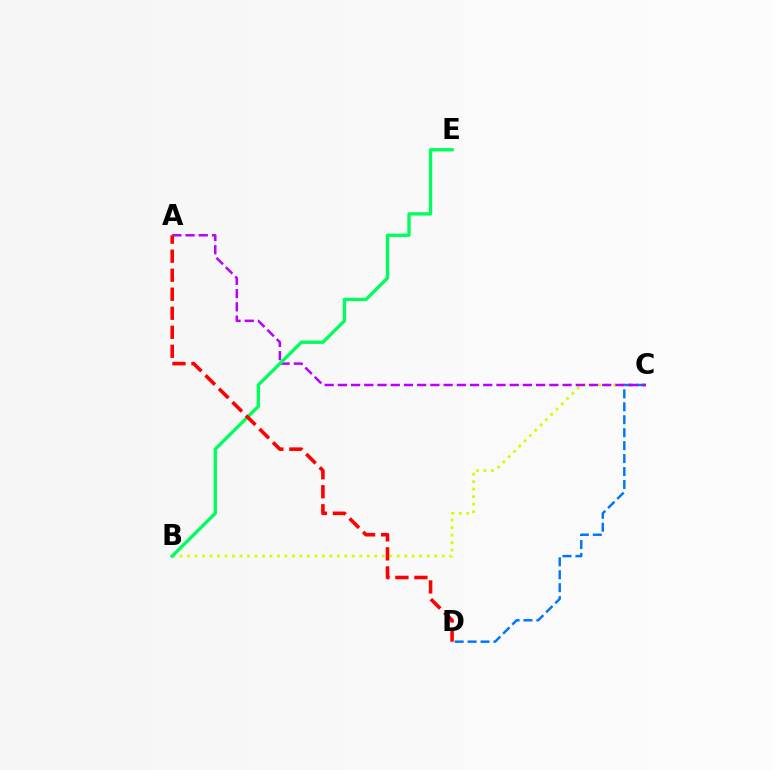{('B', 'C'): [{'color': '#d1ff00', 'line_style': 'dotted', 'thickness': 2.03}], ('C', 'D'): [{'color': '#0074ff', 'line_style': 'dashed', 'thickness': 1.76}], ('A', 'C'): [{'color': '#b900ff', 'line_style': 'dashed', 'thickness': 1.8}], ('B', 'E'): [{'color': '#00ff5c', 'line_style': 'solid', 'thickness': 2.41}], ('A', 'D'): [{'color': '#ff0000', 'line_style': 'dashed', 'thickness': 2.58}]}